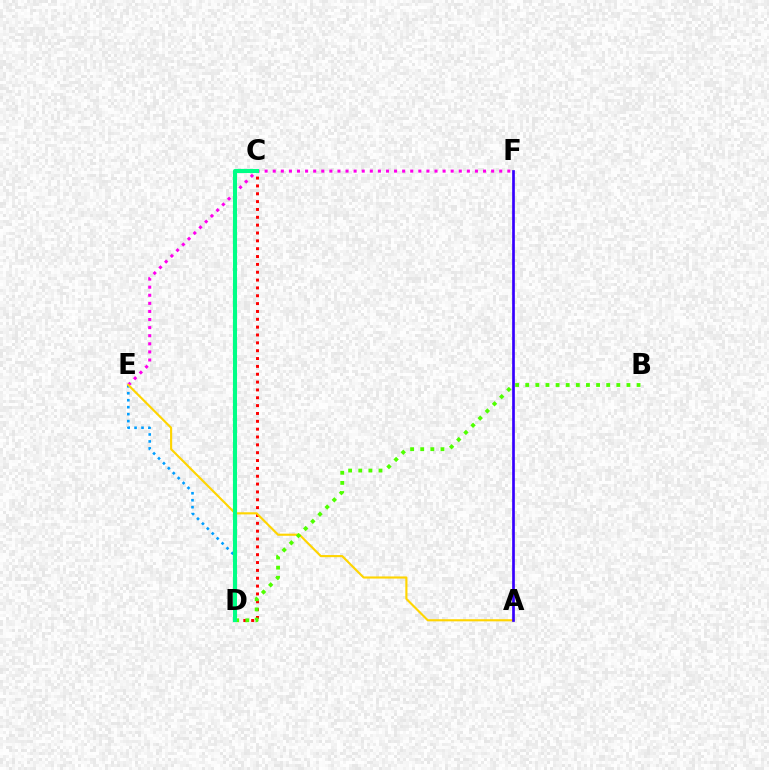{('D', 'E'): [{'color': '#009eff', 'line_style': 'dotted', 'thickness': 1.89}], ('E', 'F'): [{'color': '#ff00ed', 'line_style': 'dotted', 'thickness': 2.2}], ('C', 'D'): [{'color': '#ff0000', 'line_style': 'dotted', 'thickness': 2.13}, {'color': '#00ff86', 'line_style': 'solid', 'thickness': 2.95}], ('A', 'E'): [{'color': '#ffd500', 'line_style': 'solid', 'thickness': 1.54}], ('B', 'D'): [{'color': '#4fff00', 'line_style': 'dotted', 'thickness': 2.75}], ('A', 'F'): [{'color': '#3700ff', 'line_style': 'solid', 'thickness': 1.94}]}